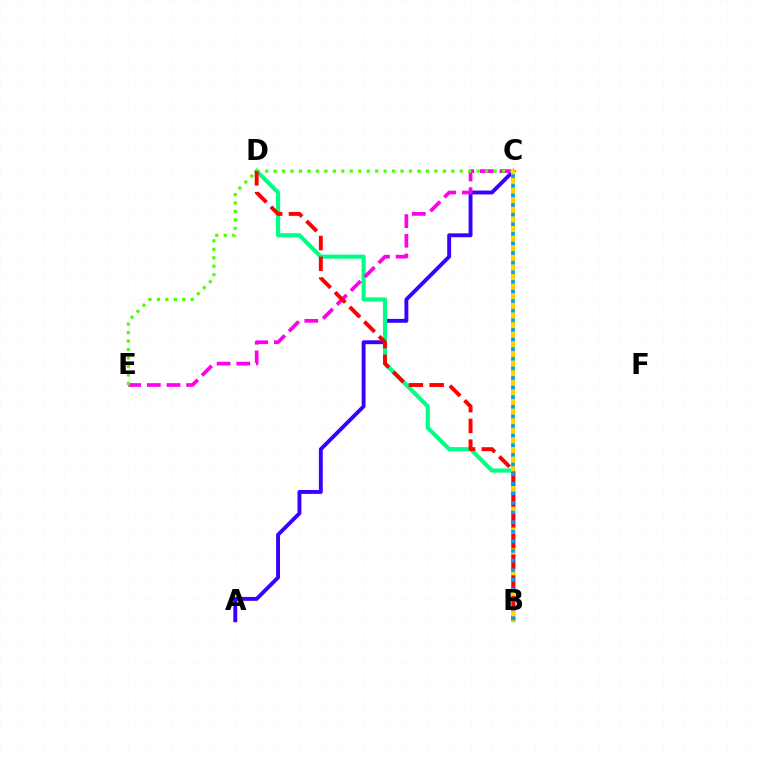{('A', 'C'): [{'color': '#3700ff', 'line_style': 'solid', 'thickness': 2.79}], ('B', 'D'): [{'color': '#00ff86', 'line_style': 'solid', 'thickness': 2.97}, {'color': '#ff0000', 'line_style': 'dashed', 'thickness': 2.82}], ('C', 'E'): [{'color': '#ff00ed', 'line_style': 'dashed', 'thickness': 2.67}, {'color': '#4fff00', 'line_style': 'dotted', 'thickness': 2.3}], ('B', 'C'): [{'color': '#ffd500', 'line_style': 'solid', 'thickness': 2.88}, {'color': '#009eff', 'line_style': 'dotted', 'thickness': 2.61}]}